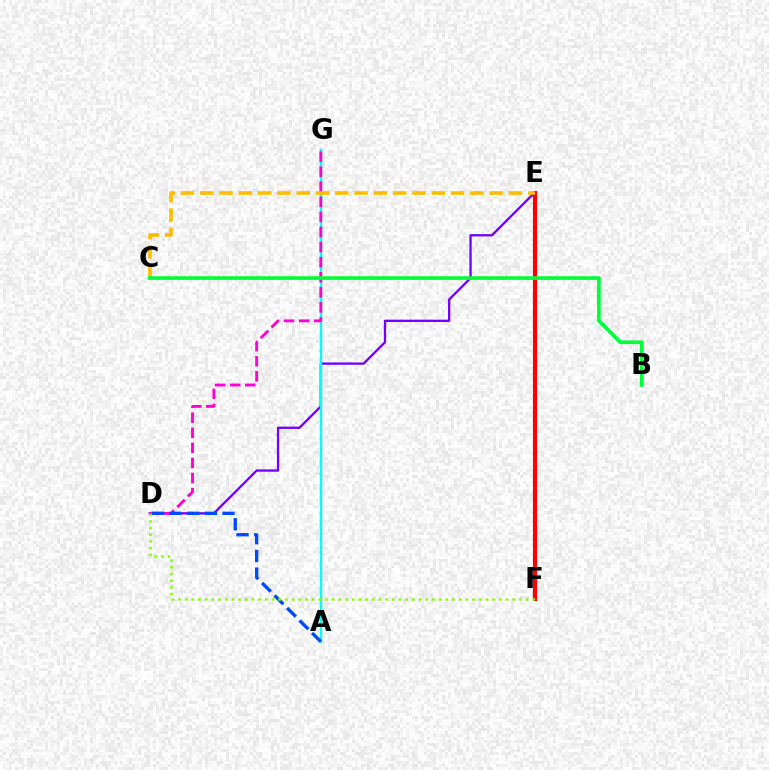{('E', 'F'): [{'color': '#ff0000', 'line_style': 'solid', 'thickness': 2.98}], ('D', 'E'): [{'color': '#7200ff', 'line_style': 'solid', 'thickness': 1.67}], ('A', 'G'): [{'color': '#00fff6', 'line_style': 'solid', 'thickness': 1.74}], ('D', 'G'): [{'color': '#ff00cf', 'line_style': 'dashed', 'thickness': 2.05}], ('A', 'D'): [{'color': '#004bff', 'line_style': 'dashed', 'thickness': 2.4}], ('C', 'E'): [{'color': '#ffbd00', 'line_style': 'dashed', 'thickness': 2.62}], ('B', 'C'): [{'color': '#00ff39', 'line_style': 'solid', 'thickness': 2.64}], ('D', 'F'): [{'color': '#84ff00', 'line_style': 'dotted', 'thickness': 1.82}]}